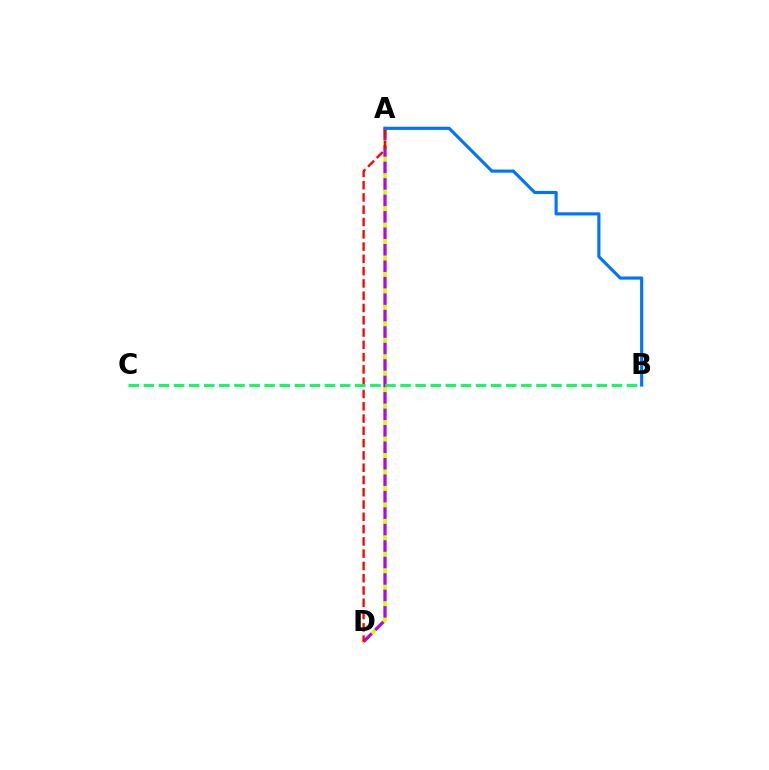{('A', 'D'): [{'color': '#d1ff00', 'line_style': 'solid', 'thickness': 2.6}, {'color': '#b900ff', 'line_style': 'dashed', 'thickness': 2.24}, {'color': '#ff0000', 'line_style': 'dashed', 'thickness': 1.67}], ('B', 'C'): [{'color': '#00ff5c', 'line_style': 'dashed', 'thickness': 2.05}], ('A', 'B'): [{'color': '#0074ff', 'line_style': 'solid', 'thickness': 2.26}]}